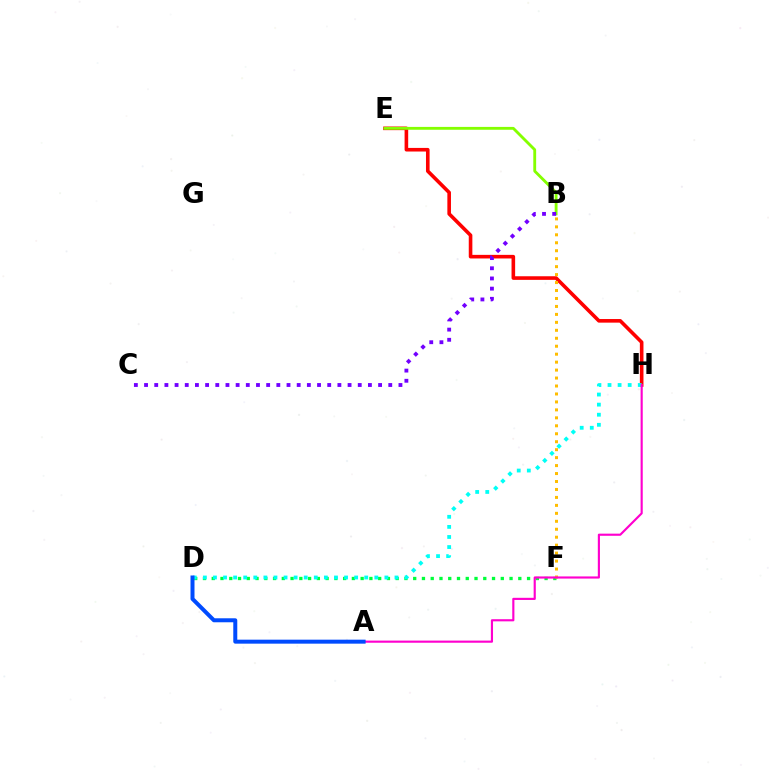{('E', 'H'): [{'color': '#ff0000', 'line_style': 'solid', 'thickness': 2.6}], ('B', 'E'): [{'color': '#84ff00', 'line_style': 'solid', 'thickness': 2.05}], ('D', 'F'): [{'color': '#00ff39', 'line_style': 'dotted', 'thickness': 2.38}], ('B', 'F'): [{'color': '#ffbd00', 'line_style': 'dotted', 'thickness': 2.16}], ('B', 'C'): [{'color': '#7200ff', 'line_style': 'dotted', 'thickness': 2.76}], ('D', 'H'): [{'color': '#00fff6', 'line_style': 'dotted', 'thickness': 2.74}], ('A', 'H'): [{'color': '#ff00cf', 'line_style': 'solid', 'thickness': 1.55}], ('A', 'D'): [{'color': '#004bff', 'line_style': 'solid', 'thickness': 2.87}]}